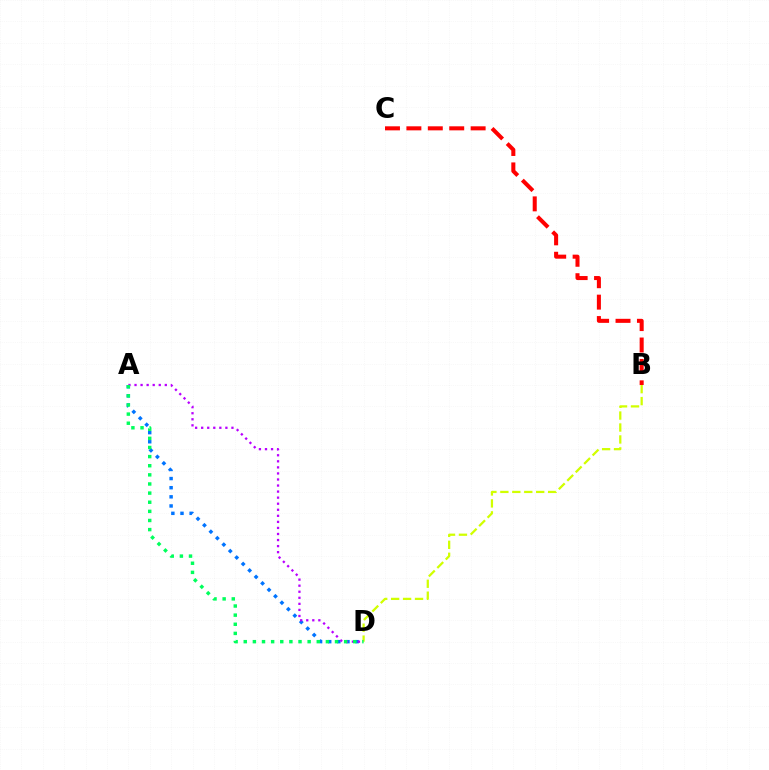{('A', 'D'): [{'color': '#0074ff', 'line_style': 'dotted', 'thickness': 2.48}, {'color': '#b900ff', 'line_style': 'dotted', 'thickness': 1.65}, {'color': '#00ff5c', 'line_style': 'dotted', 'thickness': 2.48}], ('B', 'C'): [{'color': '#ff0000', 'line_style': 'dashed', 'thickness': 2.91}], ('B', 'D'): [{'color': '#d1ff00', 'line_style': 'dashed', 'thickness': 1.62}]}